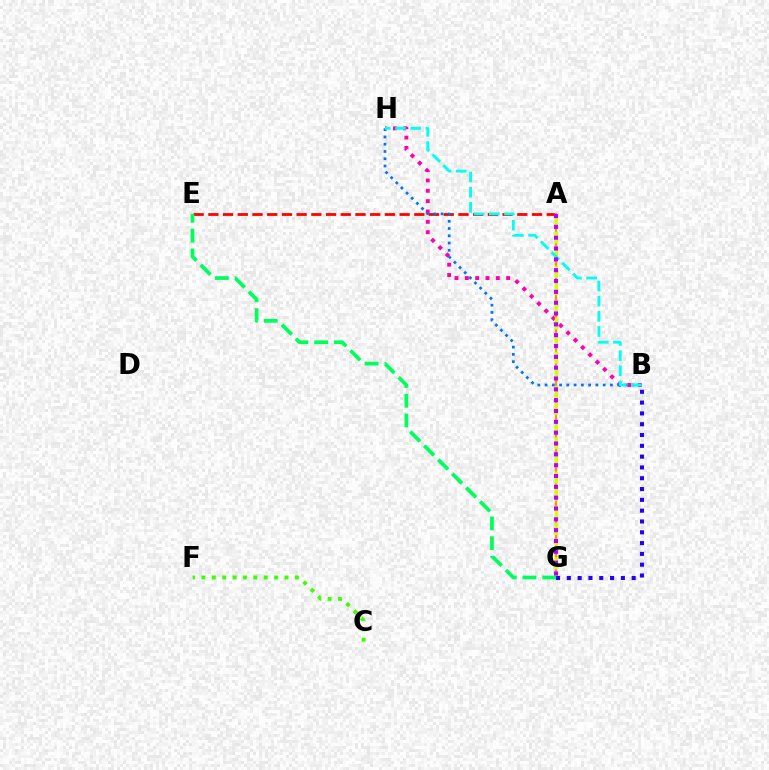{('B', 'H'): [{'color': '#ff00ac', 'line_style': 'dotted', 'thickness': 2.81}, {'color': '#0074ff', 'line_style': 'dotted', 'thickness': 1.97}, {'color': '#00fff6', 'line_style': 'dashed', 'thickness': 2.06}], ('A', 'E'): [{'color': '#ff0000', 'line_style': 'dashed', 'thickness': 2.0}], ('A', 'G'): [{'color': '#ff9400', 'line_style': 'solid', 'thickness': 1.66}, {'color': '#d1ff00', 'line_style': 'dashed', 'thickness': 2.33}, {'color': '#b900ff', 'line_style': 'dotted', 'thickness': 2.94}], ('B', 'G'): [{'color': '#2500ff', 'line_style': 'dotted', 'thickness': 2.94}], ('E', 'G'): [{'color': '#00ff5c', 'line_style': 'dashed', 'thickness': 2.69}], ('C', 'F'): [{'color': '#3dff00', 'line_style': 'dotted', 'thickness': 2.82}]}